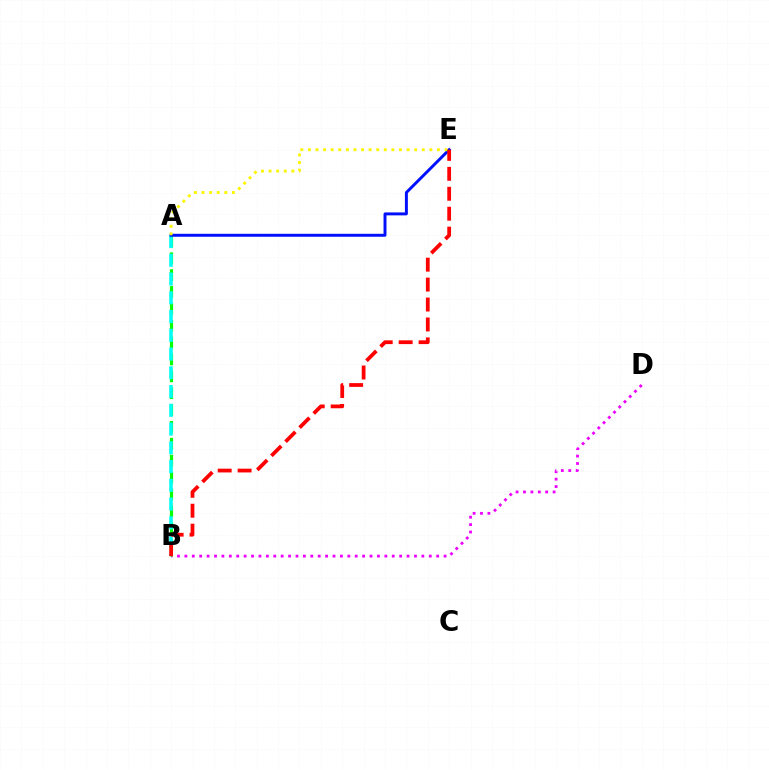{('B', 'D'): [{'color': '#ee00ff', 'line_style': 'dotted', 'thickness': 2.01}], ('A', 'B'): [{'color': '#08ff00', 'line_style': 'dashed', 'thickness': 2.29}, {'color': '#00fff6', 'line_style': 'dashed', 'thickness': 2.55}], ('A', 'E'): [{'color': '#0010ff', 'line_style': 'solid', 'thickness': 2.12}, {'color': '#fcf500', 'line_style': 'dotted', 'thickness': 2.06}], ('B', 'E'): [{'color': '#ff0000', 'line_style': 'dashed', 'thickness': 2.71}]}